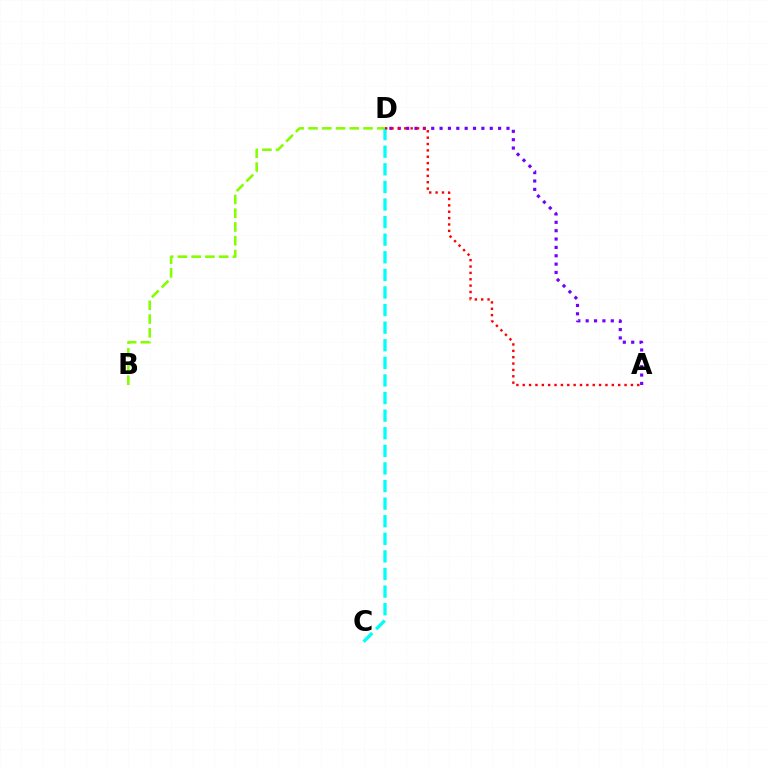{('B', 'D'): [{'color': '#84ff00', 'line_style': 'dashed', 'thickness': 1.87}], ('A', 'D'): [{'color': '#7200ff', 'line_style': 'dotted', 'thickness': 2.27}, {'color': '#ff0000', 'line_style': 'dotted', 'thickness': 1.73}], ('C', 'D'): [{'color': '#00fff6', 'line_style': 'dashed', 'thickness': 2.39}]}